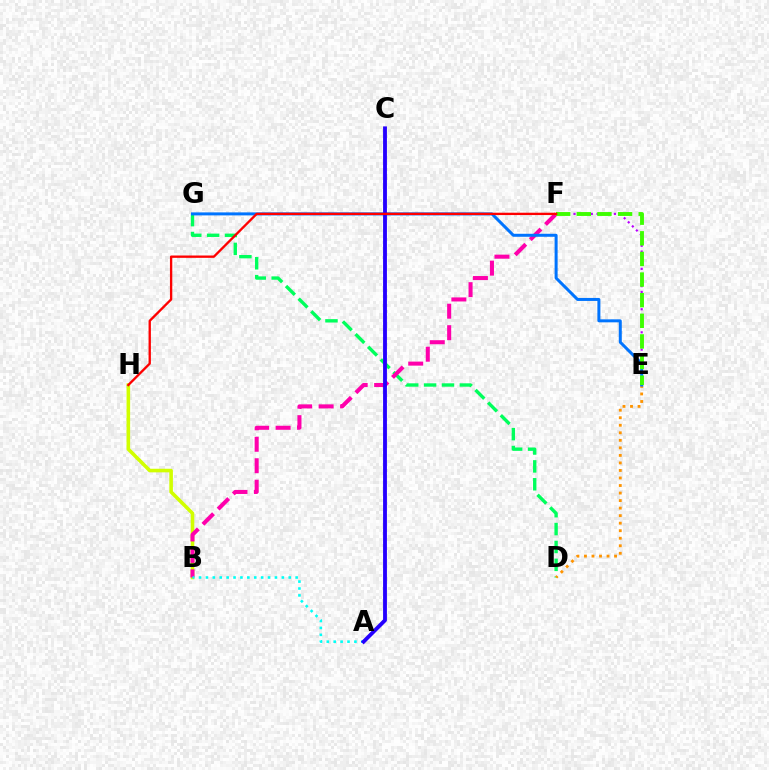{('E', 'F'): [{'color': '#b900ff', 'line_style': 'dotted', 'thickness': 1.57}, {'color': '#3dff00', 'line_style': 'dashed', 'thickness': 2.8}], ('D', 'G'): [{'color': '#00ff5c', 'line_style': 'dashed', 'thickness': 2.43}], ('B', 'H'): [{'color': '#d1ff00', 'line_style': 'solid', 'thickness': 2.58}], ('D', 'E'): [{'color': '#ff9400', 'line_style': 'dotted', 'thickness': 2.05}], ('B', 'F'): [{'color': '#ff00ac', 'line_style': 'dashed', 'thickness': 2.92}], ('E', 'G'): [{'color': '#0074ff', 'line_style': 'solid', 'thickness': 2.16}], ('A', 'B'): [{'color': '#00fff6', 'line_style': 'dotted', 'thickness': 1.87}], ('A', 'C'): [{'color': '#2500ff', 'line_style': 'solid', 'thickness': 2.77}], ('F', 'H'): [{'color': '#ff0000', 'line_style': 'solid', 'thickness': 1.68}]}